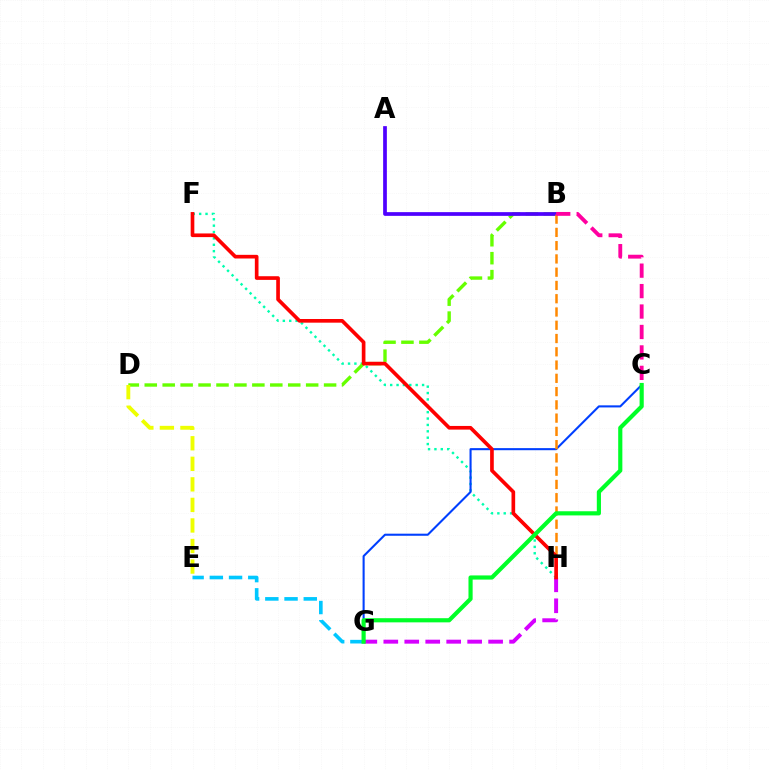{('E', 'G'): [{'color': '#00c7ff', 'line_style': 'dashed', 'thickness': 2.61}], ('F', 'H'): [{'color': '#00ffaf', 'line_style': 'dotted', 'thickness': 1.73}, {'color': '#ff0000', 'line_style': 'solid', 'thickness': 2.64}], ('C', 'G'): [{'color': '#003fff', 'line_style': 'solid', 'thickness': 1.5}, {'color': '#00ff27', 'line_style': 'solid', 'thickness': 2.99}], ('B', 'D'): [{'color': '#66ff00', 'line_style': 'dashed', 'thickness': 2.44}], ('G', 'H'): [{'color': '#d600ff', 'line_style': 'dashed', 'thickness': 2.85}], ('A', 'B'): [{'color': '#4f00ff', 'line_style': 'solid', 'thickness': 2.68}], ('B', 'H'): [{'color': '#ff8800', 'line_style': 'dashed', 'thickness': 1.8}], ('D', 'E'): [{'color': '#eeff00', 'line_style': 'dashed', 'thickness': 2.79}], ('B', 'C'): [{'color': '#ff00a0', 'line_style': 'dashed', 'thickness': 2.78}]}